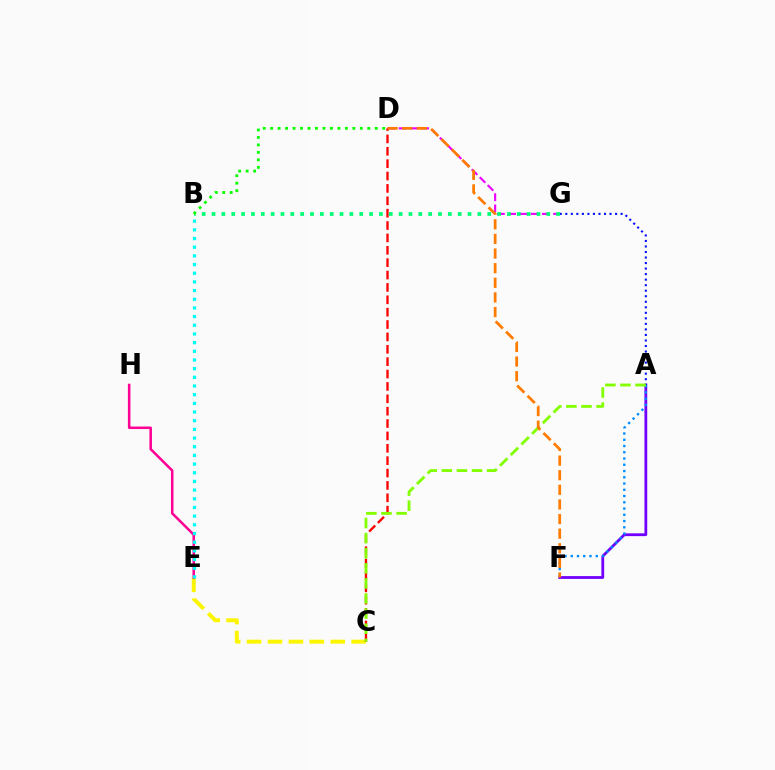{('D', 'G'): [{'color': '#ee00ff', 'line_style': 'dashed', 'thickness': 1.53}], ('C', 'E'): [{'color': '#fcf500', 'line_style': 'dashed', 'thickness': 2.84}], ('C', 'D'): [{'color': '#ff0000', 'line_style': 'dashed', 'thickness': 1.68}], ('A', 'F'): [{'color': '#7200ff', 'line_style': 'solid', 'thickness': 2.01}, {'color': '#008cff', 'line_style': 'dotted', 'thickness': 1.7}], ('A', 'G'): [{'color': '#0010ff', 'line_style': 'dotted', 'thickness': 1.5}], ('A', 'C'): [{'color': '#84ff00', 'line_style': 'dashed', 'thickness': 2.05}], ('D', 'F'): [{'color': '#ff7c00', 'line_style': 'dashed', 'thickness': 1.99}], ('B', 'G'): [{'color': '#00ff74', 'line_style': 'dotted', 'thickness': 2.68}], ('E', 'H'): [{'color': '#ff0094', 'line_style': 'solid', 'thickness': 1.83}], ('B', 'E'): [{'color': '#00fff6', 'line_style': 'dotted', 'thickness': 2.36}], ('B', 'D'): [{'color': '#08ff00', 'line_style': 'dotted', 'thickness': 2.03}]}